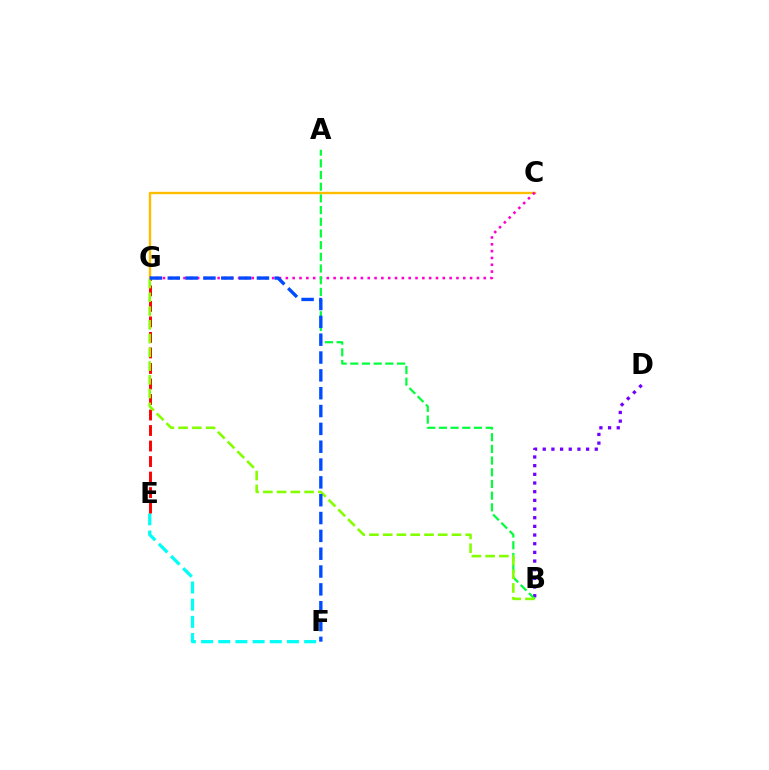{('E', 'F'): [{'color': '#00fff6', 'line_style': 'dashed', 'thickness': 2.33}], ('B', 'D'): [{'color': '#7200ff', 'line_style': 'dotted', 'thickness': 2.36}], ('E', 'G'): [{'color': '#ff0000', 'line_style': 'dashed', 'thickness': 2.11}], ('C', 'G'): [{'color': '#ffbd00', 'line_style': 'solid', 'thickness': 1.72}, {'color': '#ff00cf', 'line_style': 'dotted', 'thickness': 1.85}], ('A', 'B'): [{'color': '#00ff39', 'line_style': 'dashed', 'thickness': 1.59}], ('B', 'G'): [{'color': '#84ff00', 'line_style': 'dashed', 'thickness': 1.87}], ('F', 'G'): [{'color': '#004bff', 'line_style': 'dashed', 'thickness': 2.42}]}